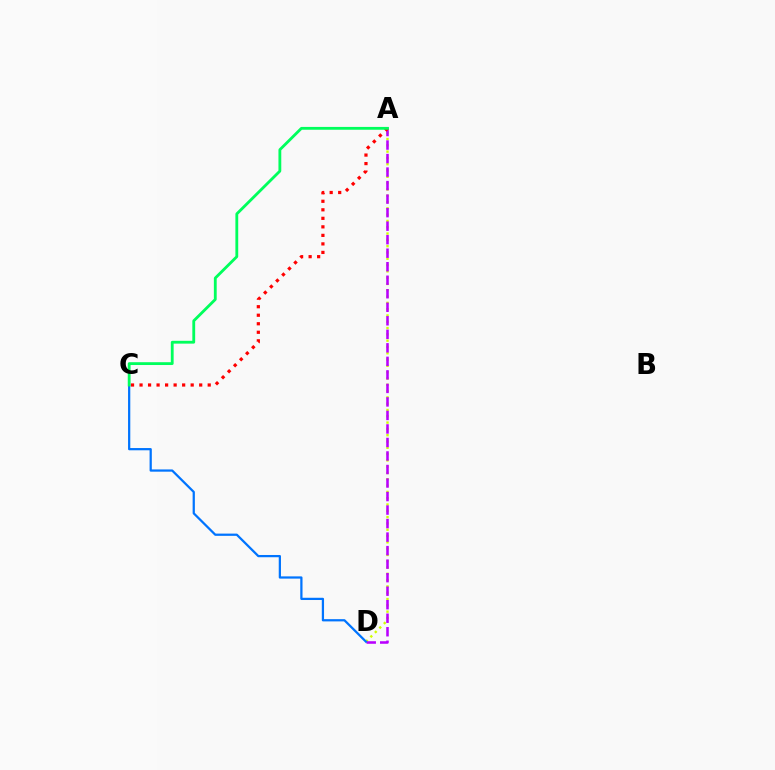{('A', 'D'): [{'color': '#d1ff00', 'line_style': 'dotted', 'thickness': 1.71}, {'color': '#b900ff', 'line_style': 'dashed', 'thickness': 1.84}], ('C', 'D'): [{'color': '#0074ff', 'line_style': 'solid', 'thickness': 1.61}], ('A', 'C'): [{'color': '#ff0000', 'line_style': 'dotted', 'thickness': 2.32}, {'color': '#00ff5c', 'line_style': 'solid', 'thickness': 2.03}]}